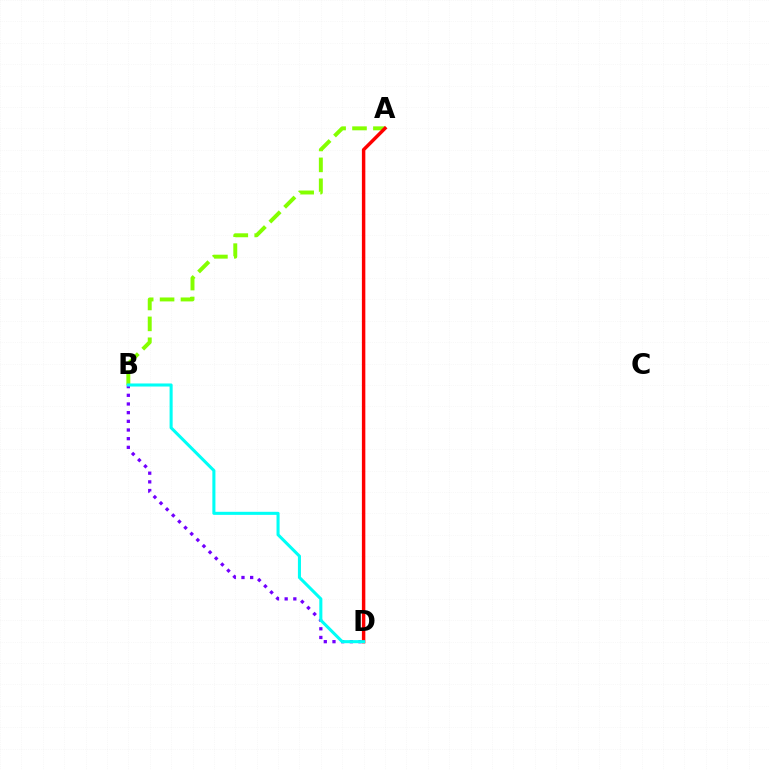{('A', 'B'): [{'color': '#84ff00', 'line_style': 'dashed', 'thickness': 2.84}], ('A', 'D'): [{'color': '#ff0000', 'line_style': 'solid', 'thickness': 2.48}], ('B', 'D'): [{'color': '#7200ff', 'line_style': 'dotted', 'thickness': 2.36}, {'color': '#00fff6', 'line_style': 'solid', 'thickness': 2.21}]}